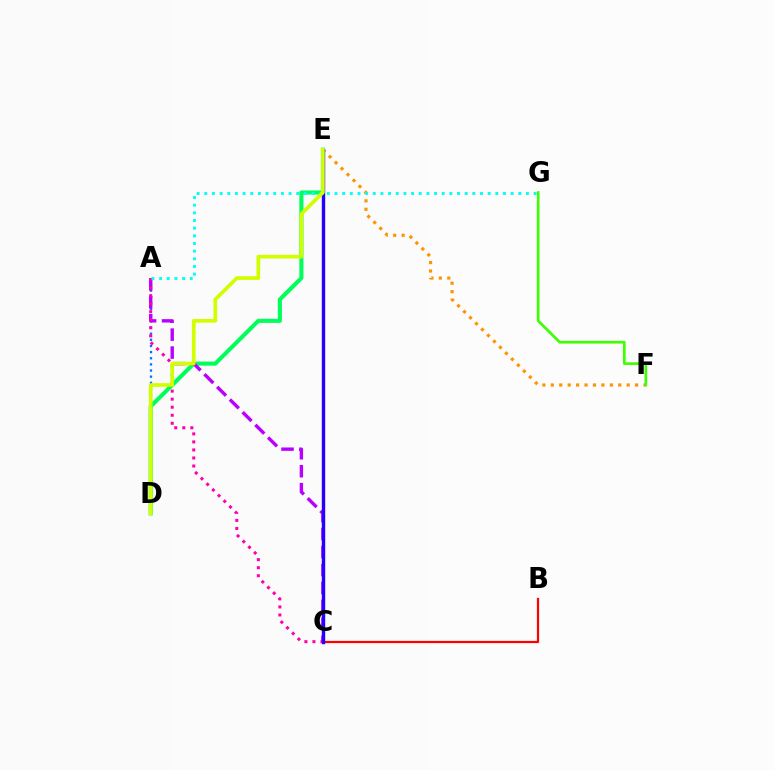{('A', 'D'): [{'color': '#0074ff', 'line_style': 'dotted', 'thickness': 1.67}], ('D', 'E'): [{'color': '#00ff5c', 'line_style': 'solid', 'thickness': 2.95}, {'color': '#d1ff00', 'line_style': 'solid', 'thickness': 2.66}], ('B', 'C'): [{'color': '#ff0000', 'line_style': 'solid', 'thickness': 1.6}], ('E', 'F'): [{'color': '#ff9400', 'line_style': 'dotted', 'thickness': 2.29}], ('A', 'C'): [{'color': '#b900ff', 'line_style': 'dashed', 'thickness': 2.44}, {'color': '#ff00ac', 'line_style': 'dotted', 'thickness': 2.18}], ('F', 'G'): [{'color': '#3dff00', 'line_style': 'solid', 'thickness': 1.93}], ('A', 'G'): [{'color': '#00fff6', 'line_style': 'dotted', 'thickness': 2.08}], ('C', 'E'): [{'color': '#2500ff', 'line_style': 'solid', 'thickness': 2.45}]}